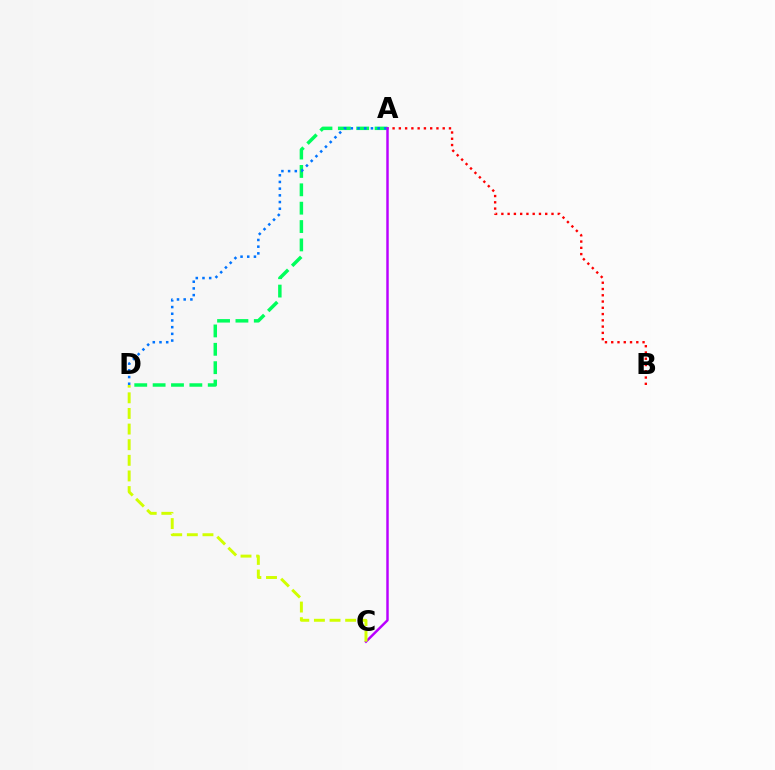{('A', 'D'): [{'color': '#00ff5c', 'line_style': 'dashed', 'thickness': 2.5}, {'color': '#0074ff', 'line_style': 'dotted', 'thickness': 1.82}], ('A', 'B'): [{'color': '#ff0000', 'line_style': 'dotted', 'thickness': 1.7}], ('A', 'C'): [{'color': '#b900ff', 'line_style': 'solid', 'thickness': 1.76}], ('C', 'D'): [{'color': '#d1ff00', 'line_style': 'dashed', 'thickness': 2.12}]}